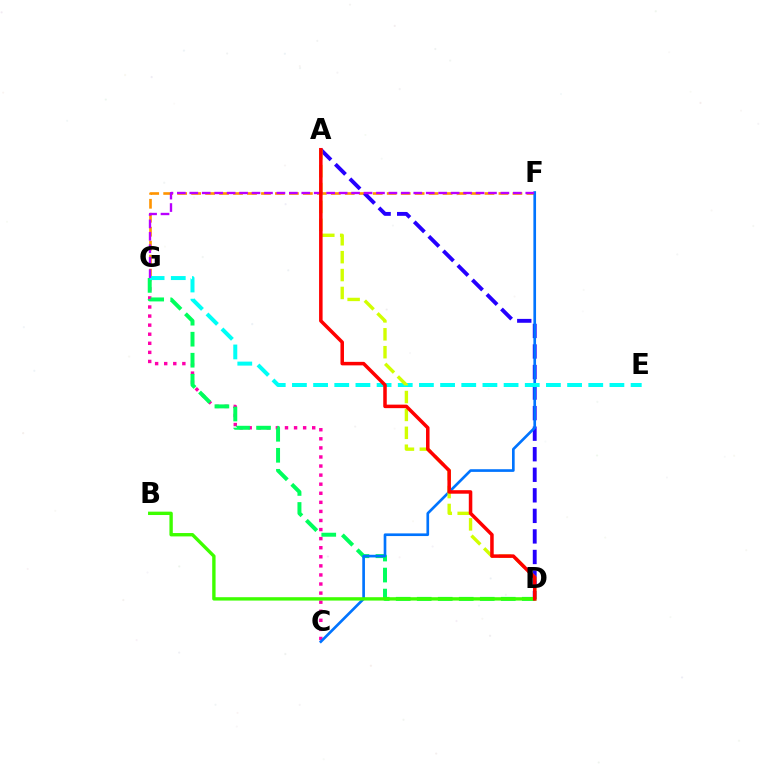{('F', 'G'): [{'color': '#ff9400', 'line_style': 'dashed', 'thickness': 1.9}, {'color': '#b900ff', 'line_style': 'dashed', 'thickness': 1.69}], ('C', 'G'): [{'color': '#ff00ac', 'line_style': 'dotted', 'thickness': 2.47}], ('A', 'D'): [{'color': '#2500ff', 'line_style': 'dashed', 'thickness': 2.79}, {'color': '#d1ff00', 'line_style': 'dashed', 'thickness': 2.43}, {'color': '#ff0000', 'line_style': 'solid', 'thickness': 2.53}], ('D', 'G'): [{'color': '#00ff5c', 'line_style': 'dashed', 'thickness': 2.85}], ('C', 'F'): [{'color': '#0074ff', 'line_style': 'solid', 'thickness': 1.92}], ('E', 'G'): [{'color': '#00fff6', 'line_style': 'dashed', 'thickness': 2.88}], ('B', 'D'): [{'color': '#3dff00', 'line_style': 'solid', 'thickness': 2.43}]}